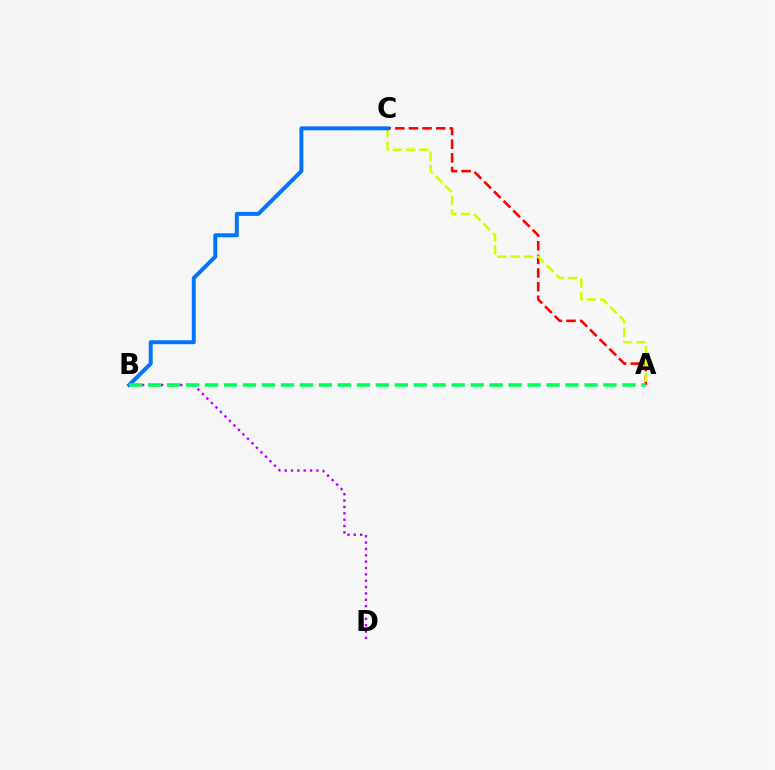{('A', 'C'): [{'color': '#ff0000', 'line_style': 'dashed', 'thickness': 1.85}, {'color': '#d1ff00', 'line_style': 'dashed', 'thickness': 1.81}], ('B', 'C'): [{'color': '#0074ff', 'line_style': 'solid', 'thickness': 2.84}], ('B', 'D'): [{'color': '#b900ff', 'line_style': 'dotted', 'thickness': 1.73}], ('A', 'B'): [{'color': '#00ff5c', 'line_style': 'dashed', 'thickness': 2.58}]}